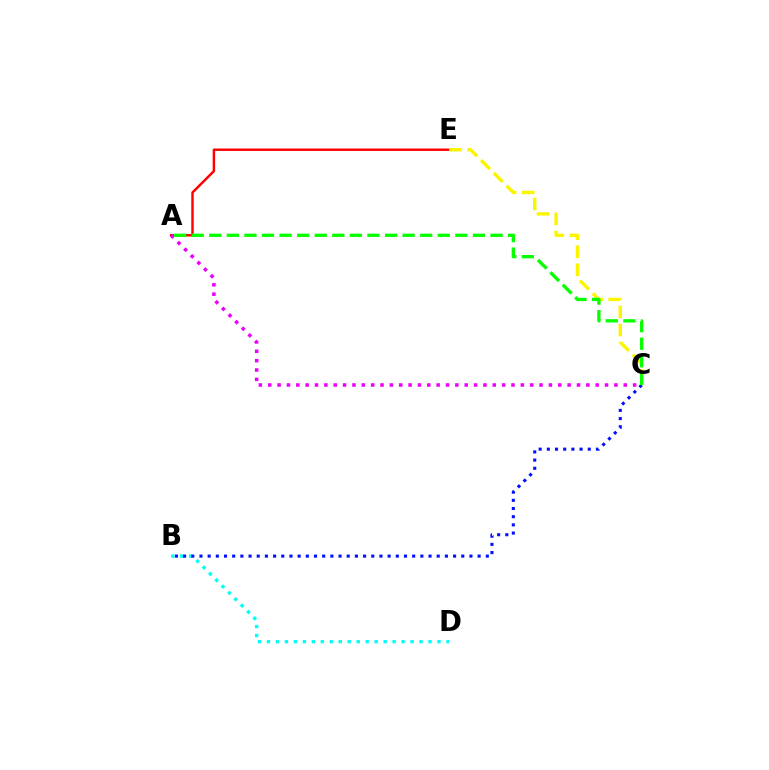{('A', 'E'): [{'color': '#ff0000', 'line_style': 'solid', 'thickness': 1.77}], ('B', 'D'): [{'color': '#00fff6', 'line_style': 'dotted', 'thickness': 2.44}], ('B', 'C'): [{'color': '#0010ff', 'line_style': 'dotted', 'thickness': 2.22}], ('C', 'E'): [{'color': '#fcf500', 'line_style': 'dashed', 'thickness': 2.46}], ('A', 'C'): [{'color': '#ee00ff', 'line_style': 'dotted', 'thickness': 2.54}, {'color': '#08ff00', 'line_style': 'dashed', 'thickness': 2.39}]}